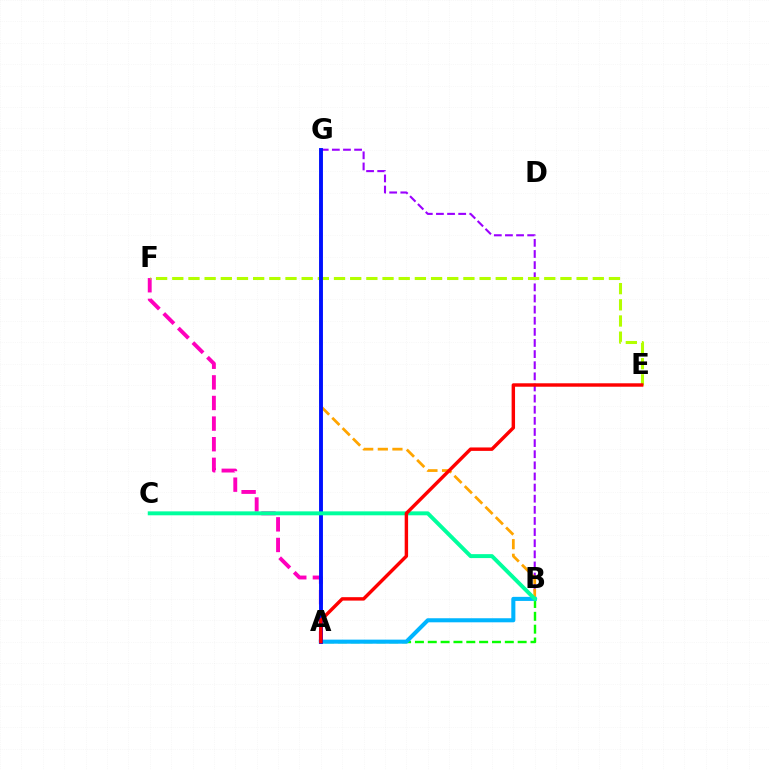{('A', 'F'): [{'color': '#ff00bd', 'line_style': 'dashed', 'thickness': 2.8}], ('B', 'G'): [{'color': '#9b00ff', 'line_style': 'dashed', 'thickness': 1.51}, {'color': '#ffa500', 'line_style': 'dashed', 'thickness': 1.99}], ('A', 'B'): [{'color': '#08ff00', 'line_style': 'dashed', 'thickness': 1.74}, {'color': '#00b5ff', 'line_style': 'solid', 'thickness': 2.93}], ('E', 'F'): [{'color': '#b3ff00', 'line_style': 'dashed', 'thickness': 2.2}], ('A', 'G'): [{'color': '#0010ff', 'line_style': 'solid', 'thickness': 2.8}], ('B', 'C'): [{'color': '#00ff9d', 'line_style': 'solid', 'thickness': 2.84}], ('A', 'E'): [{'color': '#ff0000', 'line_style': 'solid', 'thickness': 2.47}]}